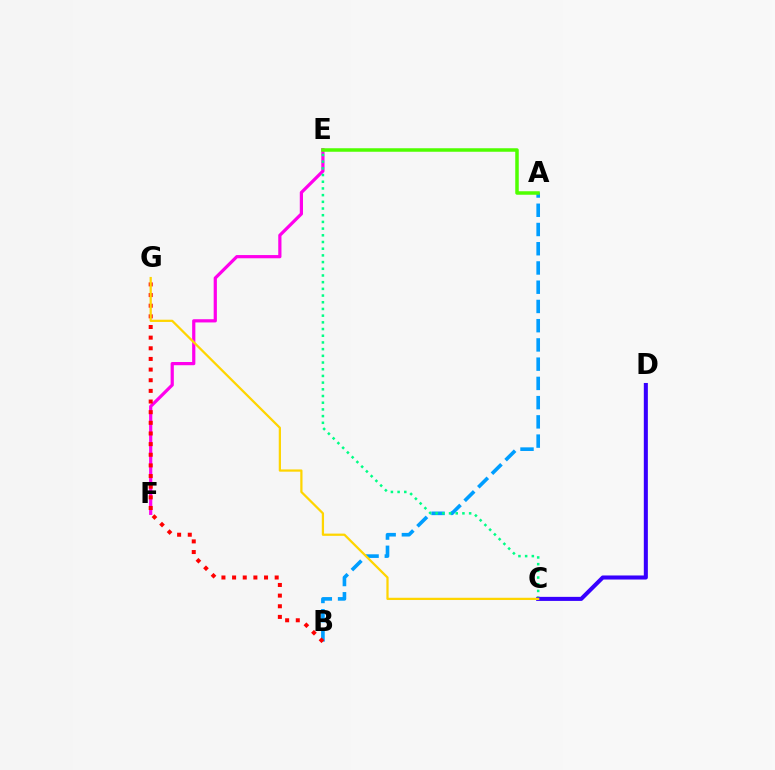{('E', 'F'): [{'color': '#ff00ed', 'line_style': 'solid', 'thickness': 2.31}], ('A', 'B'): [{'color': '#009eff', 'line_style': 'dashed', 'thickness': 2.61}], ('C', 'E'): [{'color': '#00ff86', 'line_style': 'dotted', 'thickness': 1.82}], ('C', 'D'): [{'color': '#3700ff', 'line_style': 'solid', 'thickness': 2.92}], ('A', 'E'): [{'color': '#4fff00', 'line_style': 'solid', 'thickness': 2.53}], ('B', 'G'): [{'color': '#ff0000', 'line_style': 'dotted', 'thickness': 2.89}], ('C', 'G'): [{'color': '#ffd500', 'line_style': 'solid', 'thickness': 1.62}]}